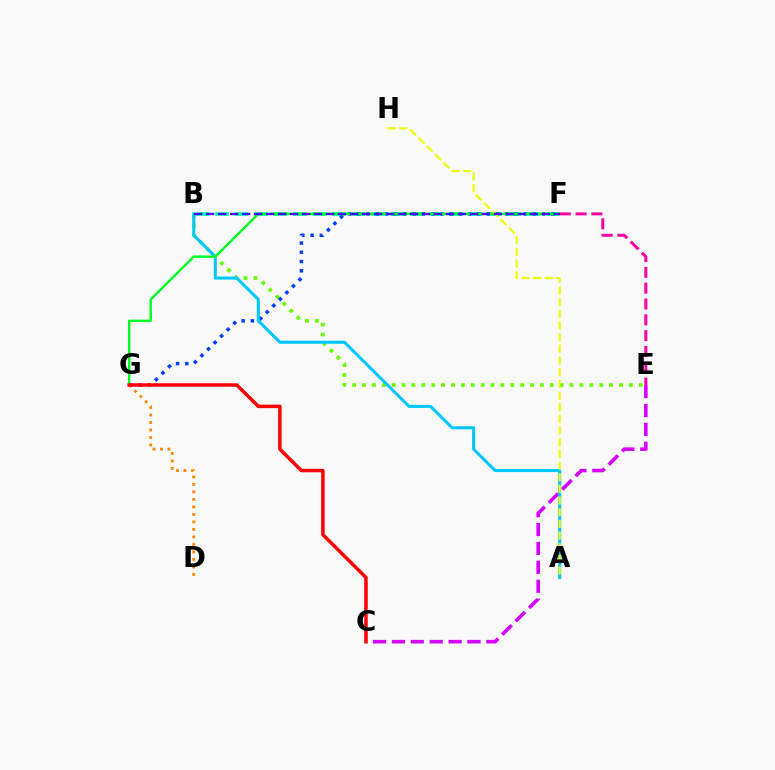{('B', 'F'): [{'color': '#00ffaf', 'line_style': 'dashed', 'thickness': 2.65}, {'color': '#4f00ff', 'line_style': 'dashed', 'thickness': 1.63}], ('B', 'E'): [{'color': '#66ff00', 'line_style': 'dotted', 'thickness': 2.68}], ('C', 'E'): [{'color': '#d600ff', 'line_style': 'dashed', 'thickness': 2.57}], ('F', 'G'): [{'color': '#003fff', 'line_style': 'dotted', 'thickness': 2.51}, {'color': '#00ff27', 'line_style': 'solid', 'thickness': 1.75}], ('A', 'B'): [{'color': '#00c7ff', 'line_style': 'solid', 'thickness': 2.19}], ('D', 'G'): [{'color': '#ff8800', 'line_style': 'dotted', 'thickness': 2.04}], ('E', 'F'): [{'color': '#ff00a0', 'line_style': 'dashed', 'thickness': 2.15}], ('A', 'H'): [{'color': '#eeff00', 'line_style': 'dashed', 'thickness': 1.59}], ('C', 'G'): [{'color': '#ff0000', 'line_style': 'solid', 'thickness': 2.5}]}